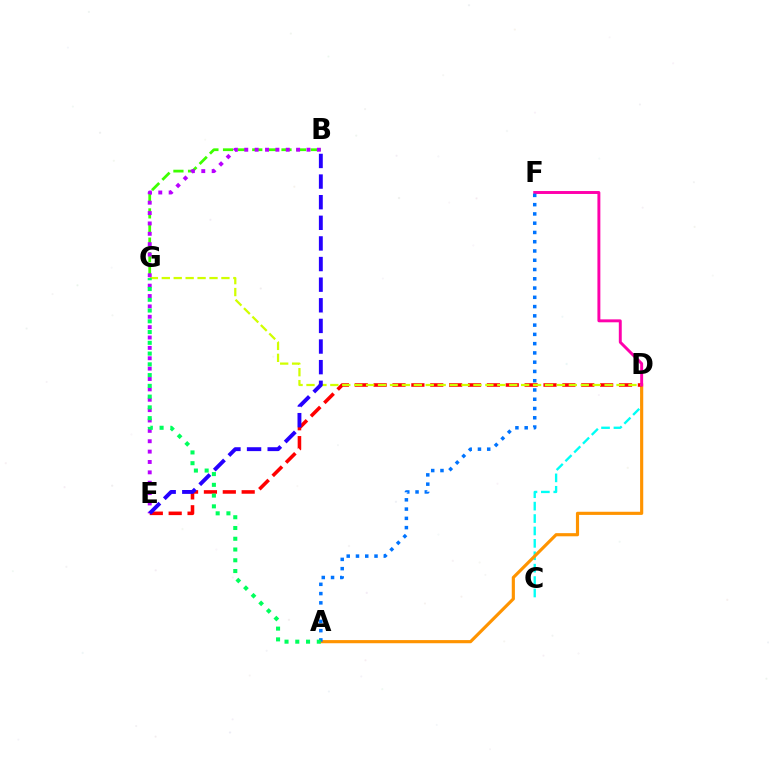{('C', 'D'): [{'color': '#00fff6', 'line_style': 'dashed', 'thickness': 1.69}], ('B', 'G'): [{'color': '#3dff00', 'line_style': 'dashed', 'thickness': 1.99}], ('A', 'D'): [{'color': '#ff9400', 'line_style': 'solid', 'thickness': 2.27}], ('D', 'E'): [{'color': '#ff0000', 'line_style': 'dashed', 'thickness': 2.56}], ('D', 'G'): [{'color': '#d1ff00', 'line_style': 'dashed', 'thickness': 1.62}], ('B', 'E'): [{'color': '#b900ff', 'line_style': 'dotted', 'thickness': 2.82}, {'color': '#2500ff', 'line_style': 'dashed', 'thickness': 2.8}], ('D', 'F'): [{'color': '#ff00ac', 'line_style': 'solid', 'thickness': 2.11}], ('A', 'F'): [{'color': '#0074ff', 'line_style': 'dotted', 'thickness': 2.52}], ('A', 'G'): [{'color': '#00ff5c', 'line_style': 'dotted', 'thickness': 2.92}]}